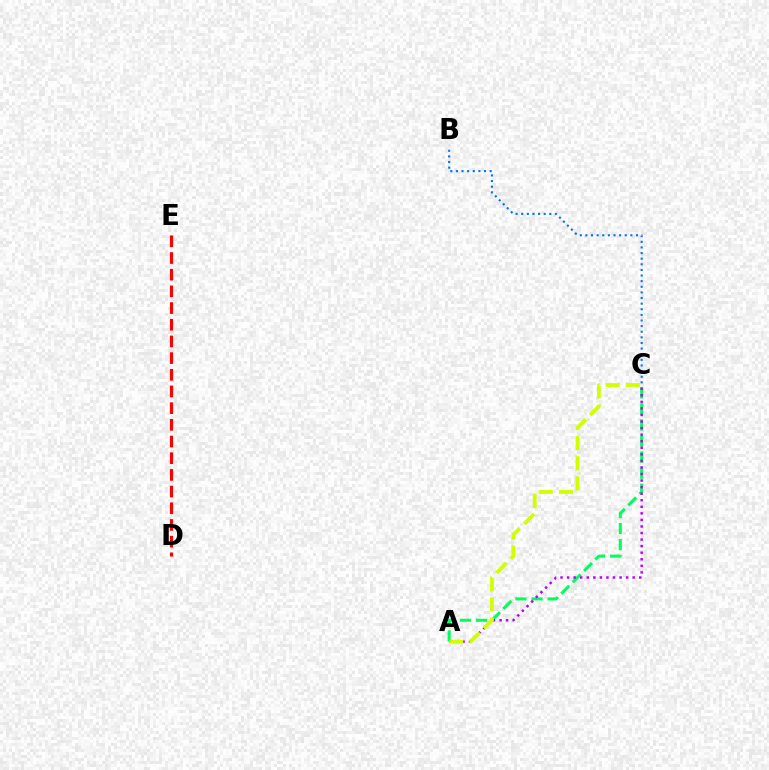{('A', 'C'): [{'color': '#00ff5c', 'line_style': 'dashed', 'thickness': 2.18}, {'color': '#b900ff', 'line_style': 'dotted', 'thickness': 1.78}, {'color': '#d1ff00', 'line_style': 'dashed', 'thickness': 2.74}], ('B', 'C'): [{'color': '#0074ff', 'line_style': 'dotted', 'thickness': 1.53}], ('D', 'E'): [{'color': '#ff0000', 'line_style': 'dashed', 'thickness': 2.27}]}